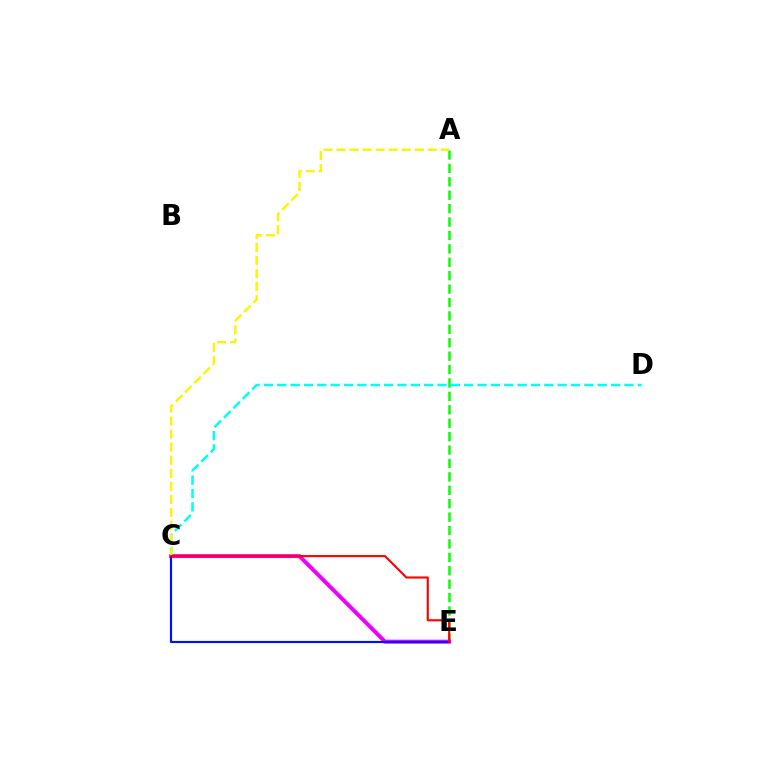{('A', 'E'): [{'color': '#08ff00', 'line_style': 'dashed', 'thickness': 1.82}], ('C', 'D'): [{'color': '#00fff6', 'line_style': 'dashed', 'thickness': 1.81}], ('C', 'E'): [{'color': '#ee00ff', 'line_style': 'solid', 'thickness': 2.85}, {'color': '#0010ff', 'line_style': 'solid', 'thickness': 1.55}, {'color': '#ff0000', 'line_style': 'solid', 'thickness': 1.52}], ('A', 'C'): [{'color': '#fcf500', 'line_style': 'dashed', 'thickness': 1.77}]}